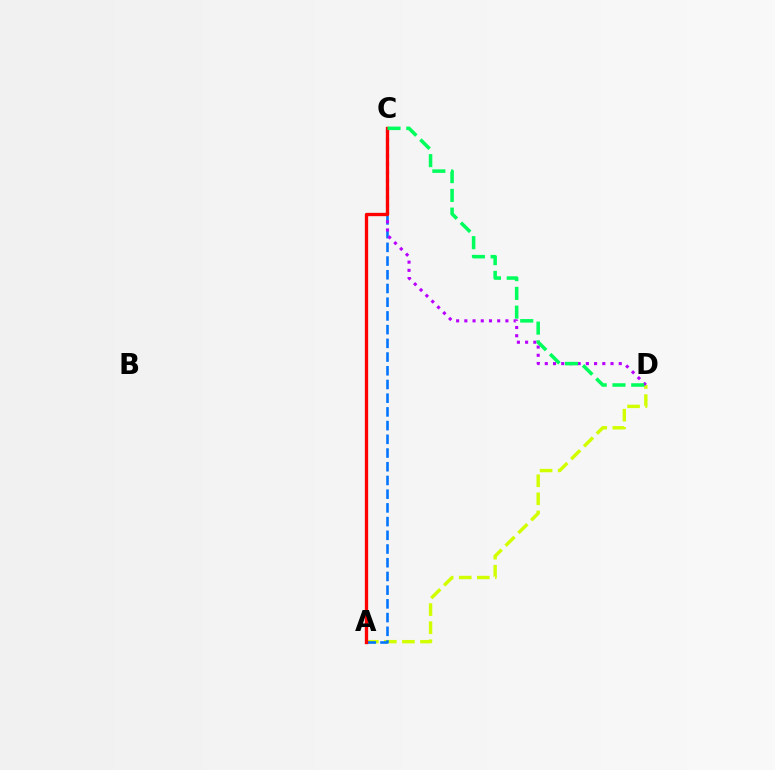{('A', 'D'): [{'color': '#d1ff00', 'line_style': 'dashed', 'thickness': 2.45}], ('A', 'C'): [{'color': '#0074ff', 'line_style': 'dashed', 'thickness': 1.86}, {'color': '#ff0000', 'line_style': 'solid', 'thickness': 2.4}], ('C', 'D'): [{'color': '#b900ff', 'line_style': 'dotted', 'thickness': 2.23}, {'color': '#00ff5c', 'line_style': 'dashed', 'thickness': 2.55}]}